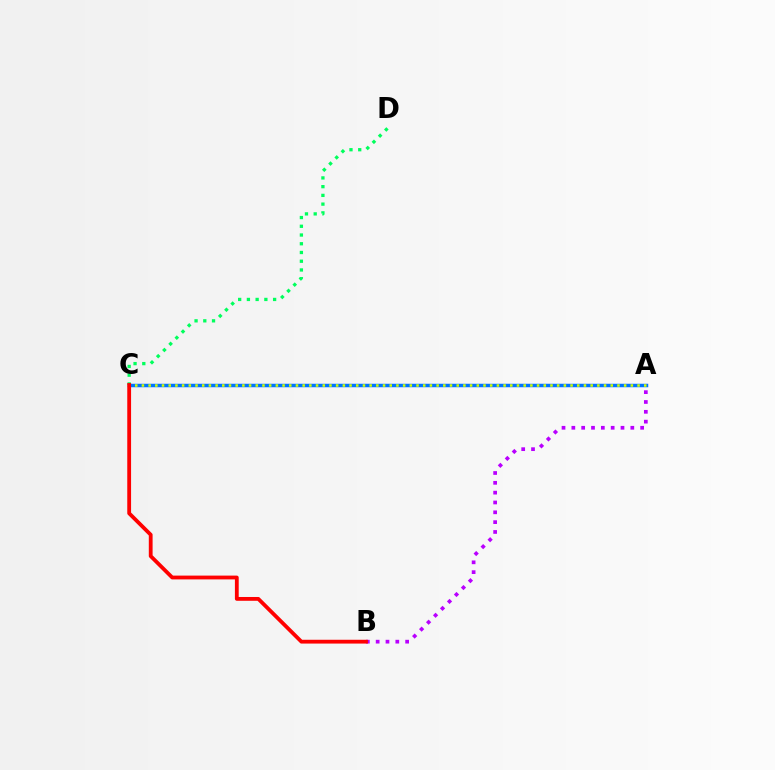{('A', 'C'): [{'color': '#0074ff', 'line_style': 'solid', 'thickness': 2.51}, {'color': '#d1ff00', 'line_style': 'dotted', 'thickness': 1.82}], ('A', 'B'): [{'color': '#b900ff', 'line_style': 'dotted', 'thickness': 2.67}], ('C', 'D'): [{'color': '#00ff5c', 'line_style': 'dotted', 'thickness': 2.37}], ('B', 'C'): [{'color': '#ff0000', 'line_style': 'solid', 'thickness': 2.74}]}